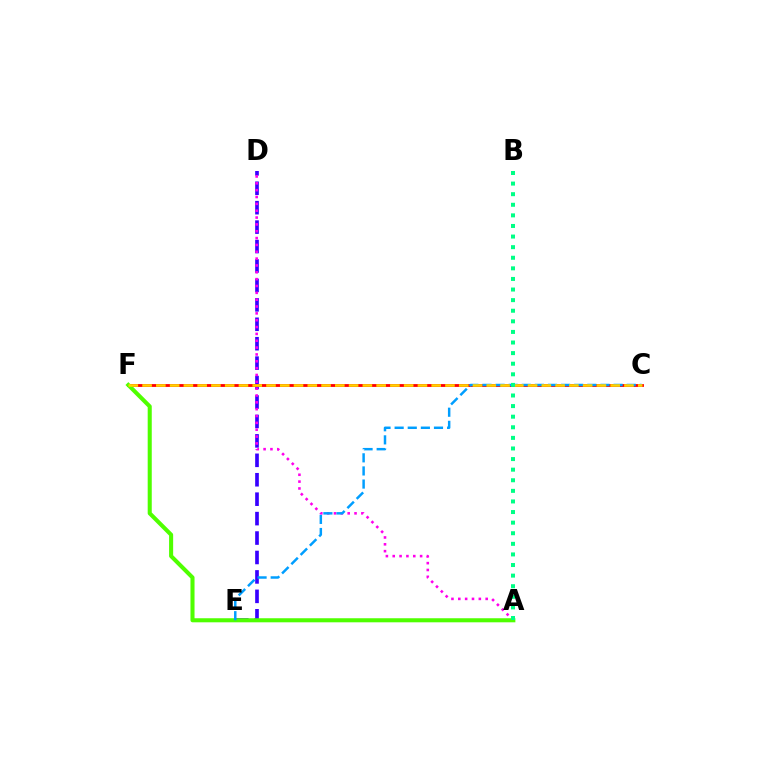{('D', 'E'): [{'color': '#3700ff', 'line_style': 'dashed', 'thickness': 2.64}], ('A', 'D'): [{'color': '#ff00ed', 'line_style': 'dotted', 'thickness': 1.86}], ('C', 'F'): [{'color': '#ff0000', 'line_style': 'solid', 'thickness': 2.03}, {'color': '#ffd500', 'line_style': 'dashed', 'thickness': 1.87}], ('A', 'F'): [{'color': '#4fff00', 'line_style': 'solid', 'thickness': 2.93}], ('C', 'E'): [{'color': '#009eff', 'line_style': 'dashed', 'thickness': 1.78}], ('A', 'B'): [{'color': '#00ff86', 'line_style': 'dotted', 'thickness': 2.88}]}